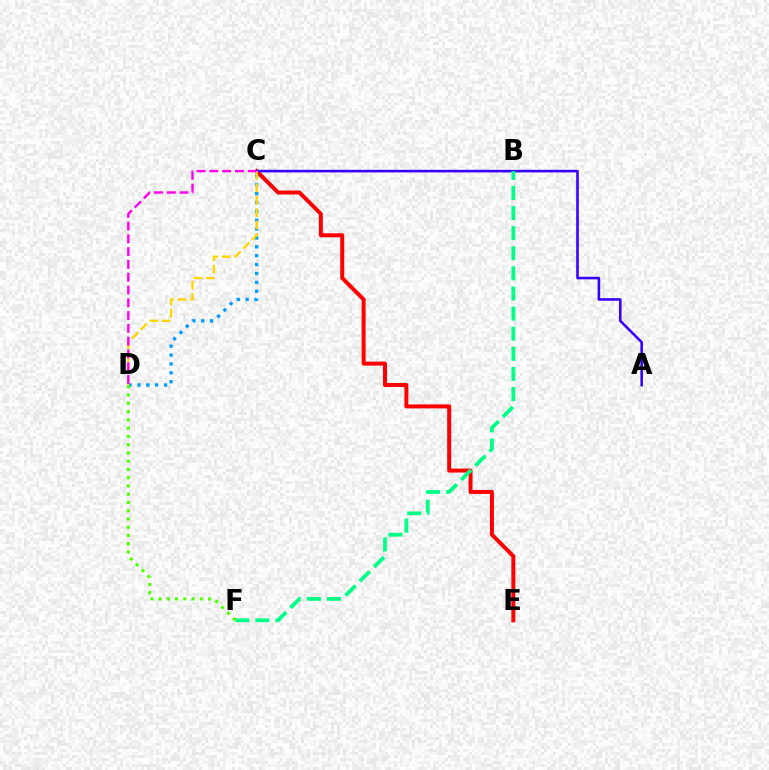{('C', 'E'): [{'color': '#ff0000', 'line_style': 'solid', 'thickness': 2.87}], ('A', 'C'): [{'color': '#3700ff', 'line_style': 'solid', 'thickness': 1.86}], ('B', 'F'): [{'color': '#00ff86', 'line_style': 'dashed', 'thickness': 2.73}], ('C', 'D'): [{'color': '#009eff', 'line_style': 'dotted', 'thickness': 2.41}, {'color': '#ffd500', 'line_style': 'dashed', 'thickness': 1.69}, {'color': '#ff00ed', 'line_style': 'dashed', 'thickness': 1.74}], ('D', 'F'): [{'color': '#4fff00', 'line_style': 'dotted', 'thickness': 2.24}]}